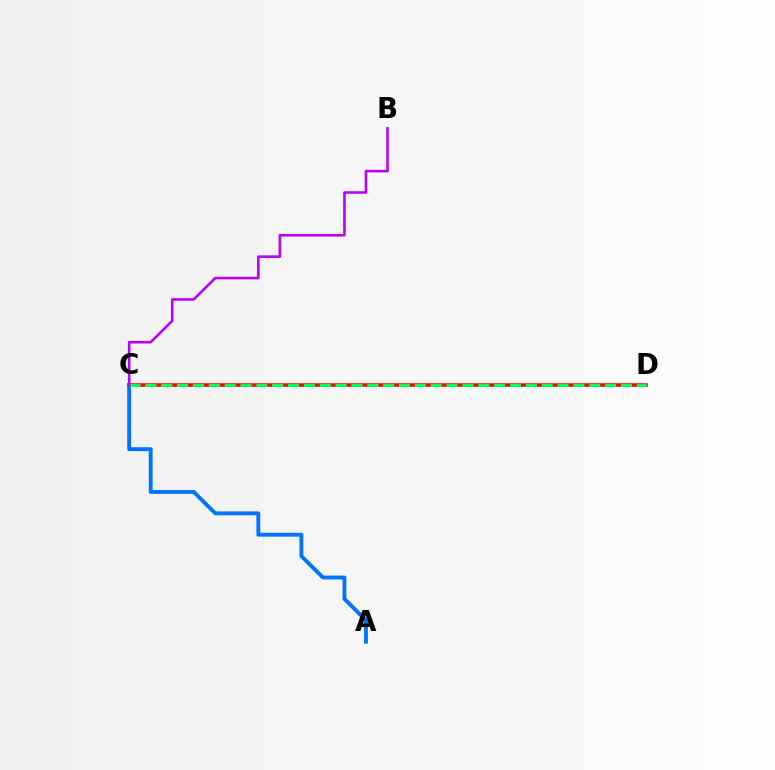{('C', 'D'): [{'color': '#d1ff00', 'line_style': 'solid', 'thickness': 2.05}, {'color': '#ff0000', 'line_style': 'solid', 'thickness': 2.52}, {'color': '#00ff5c', 'line_style': 'dashed', 'thickness': 2.15}], ('A', 'C'): [{'color': '#0074ff', 'line_style': 'solid', 'thickness': 2.79}], ('B', 'C'): [{'color': '#b900ff', 'line_style': 'solid', 'thickness': 1.88}]}